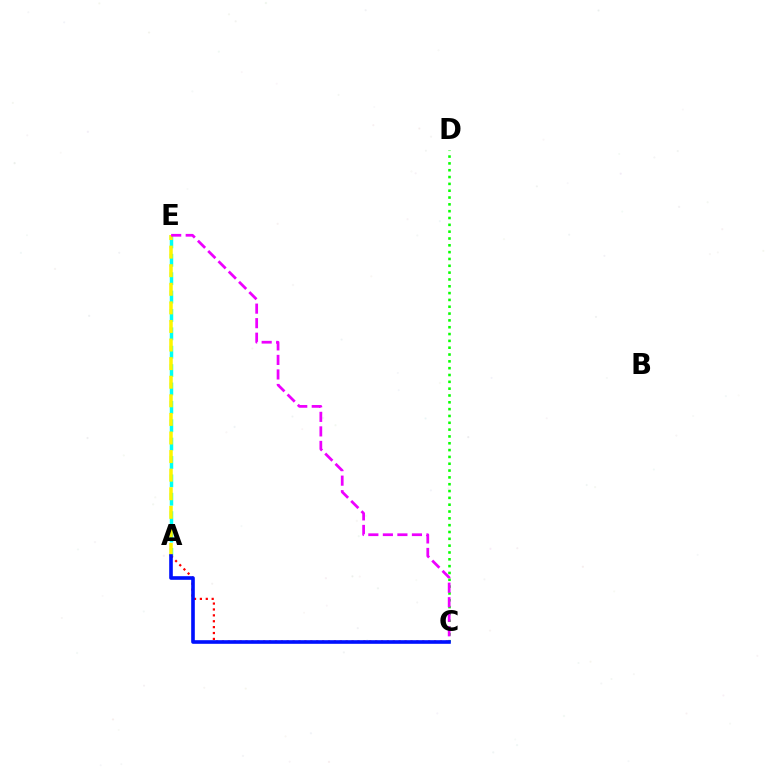{('A', 'E'): [{'color': '#00fff6', 'line_style': 'dashed', 'thickness': 2.5}, {'color': '#fcf500', 'line_style': 'dashed', 'thickness': 2.53}], ('A', 'C'): [{'color': '#ff0000', 'line_style': 'dotted', 'thickness': 1.6}, {'color': '#0010ff', 'line_style': 'solid', 'thickness': 2.61}], ('C', 'D'): [{'color': '#08ff00', 'line_style': 'dotted', 'thickness': 1.85}], ('C', 'E'): [{'color': '#ee00ff', 'line_style': 'dashed', 'thickness': 1.97}]}